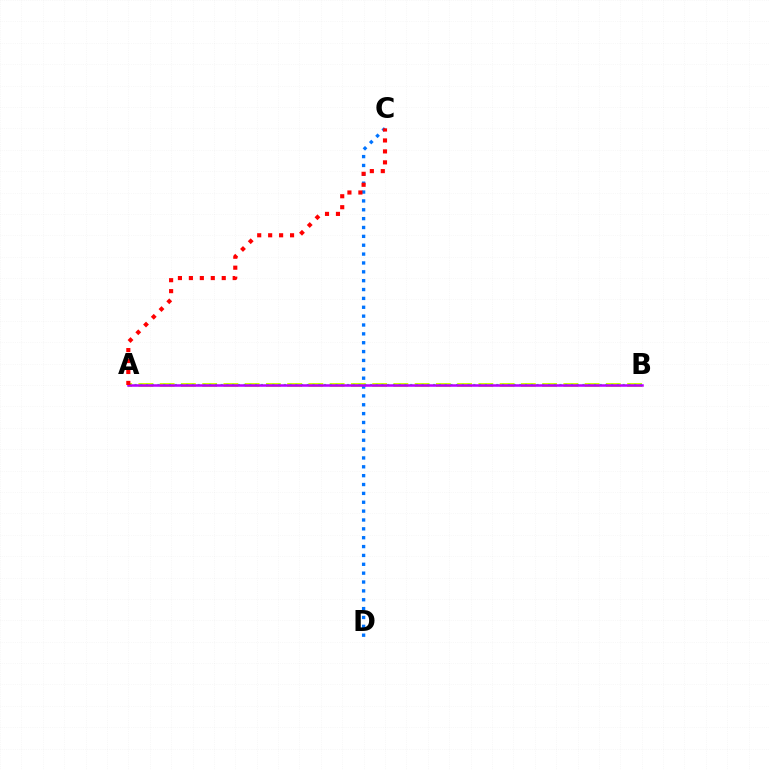{('A', 'B'): [{'color': '#d1ff00', 'line_style': 'dashed', 'thickness': 2.89}, {'color': '#00ff5c', 'line_style': 'dotted', 'thickness': 1.56}, {'color': '#b900ff', 'line_style': 'solid', 'thickness': 1.82}], ('C', 'D'): [{'color': '#0074ff', 'line_style': 'dotted', 'thickness': 2.41}], ('A', 'C'): [{'color': '#ff0000', 'line_style': 'dotted', 'thickness': 2.98}]}